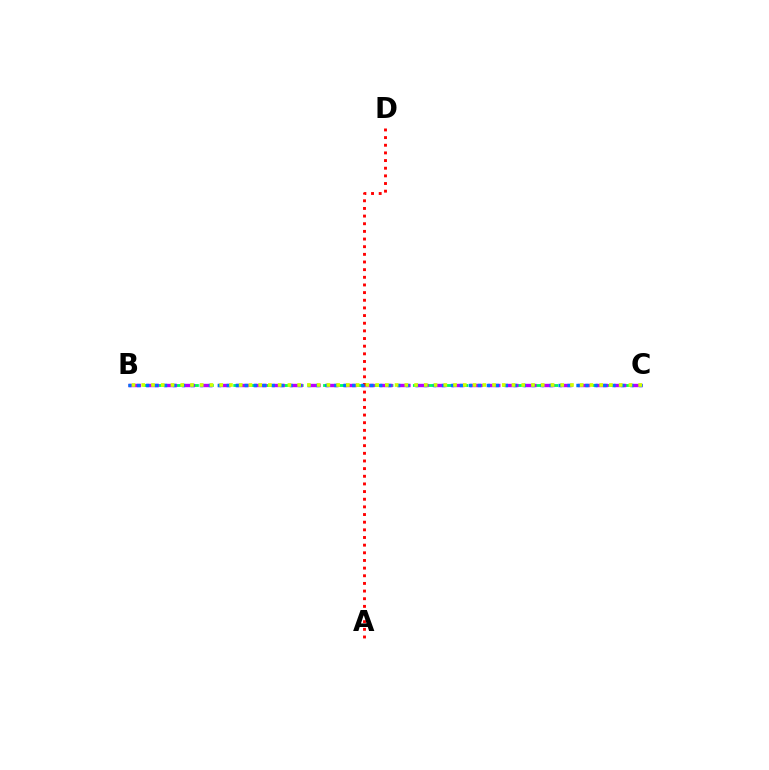{('B', 'C'): [{'color': '#00ff5c', 'line_style': 'dashed', 'thickness': 2.03}, {'color': '#b900ff', 'line_style': 'dashed', 'thickness': 2.44}, {'color': '#0074ff', 'line_style': 'dotted', 'thickness': 2.44}, {'color': '#d1ff00', 'line_style': 'dotted', 'thickness': 2.65}], ('A', 'D'): [{'color': '#ff0000', 'line_style': 'dotted', 'thickness': 2.08}]}